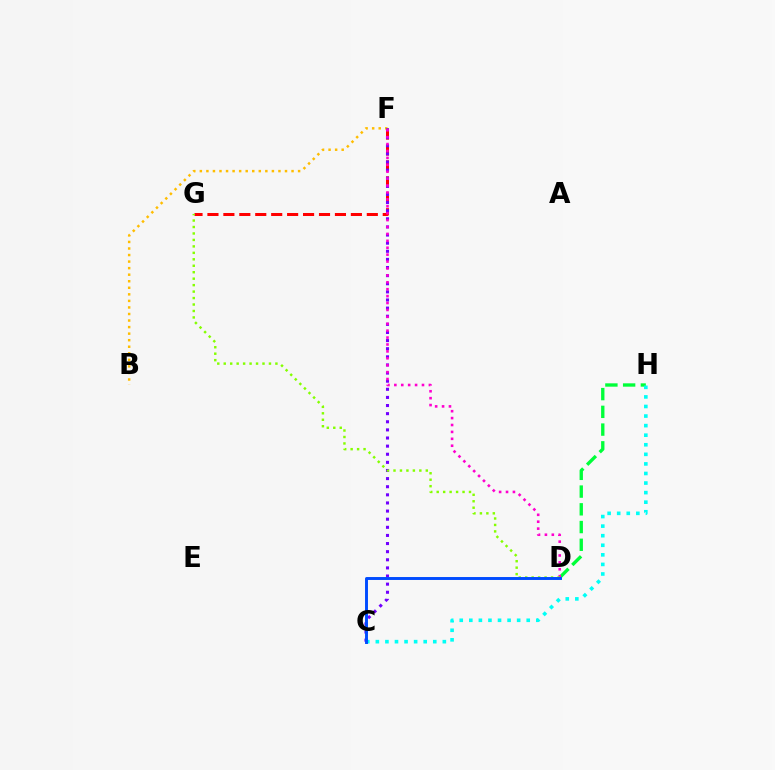{('F', 'G'): [{'color': '#ff0000', 'line_style': 'dashed', 'thickness': 2.16}], ('B', 'F'): [{'color': '#ffbd00', 'line_style': 'dotted', 'thickness': 1.78}], ('D', 'H'): [{'color': '#00ff39', 'line_style': 'dashed', 'thickness': 2.41}], ('C', 'F'): [{'color': '#7200ff', 'line_style': 'dotted', 'thickness': 2.21}], ('D', 'F'): [{'color': '#ff00cf', 'line_style': 'dotted', 'thickness': 1.88}], ('D', 'G'): [{'color': '#84ff00', 'line_style': 'dotted', 'thickness': 1.75}], ('C', 'H'): [{'color': '#00fff6', 'line_style': 'dotted', 'thickness': 2.6}], ('C', 'D'): [{'color': '#004bff', 'line_style': 'solid', 'thickness': 2.11}]}